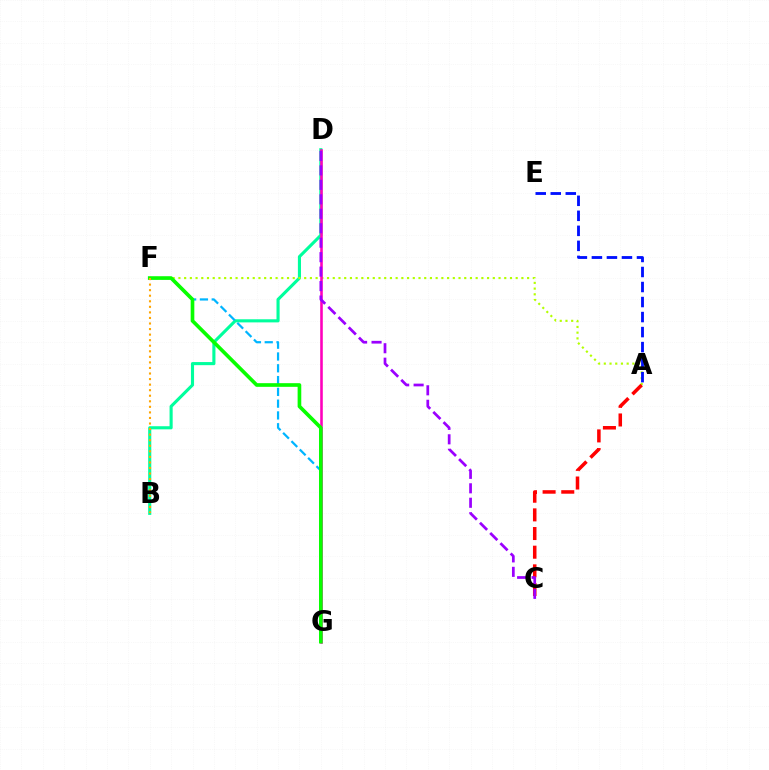{('B', 'D'): [{'color': '#00ff9d', 'line_style': 'solid', 'thickness': 2.24}], ('A', 'F'): [{'color': '#b3ff00', 'line_style': 'dotted', 'thickness': 1.55}], ('A', 'C'): [{'color': '#ff0000', 'line_style': 'dashed', 'thickness': 2.53}], ('F', 'G'): [{'color': '#00b5ff', 'line_style': 'dashed', 'thickness': 1.6}, {'color': '#08ff00', 'line_style': 'solid', 'thickness': 2.63}], ('D', 'G'): [{'color': '#ff00bd', 'line_style': 'solid', 'thickness': 1.86}], ('A', 'E'): [{'color': '#0010ff', 'line_style': 'dashed', 'thickness': 2.04}], ('C', 'D'): [{'color': '#9b00ff', 'line_style': 'dashed', 'thickness': 1.96}], ('B', 'F'): [{'color': '#ffa500', 'line_style': 'dotted', 'thickness': 1.51}]}